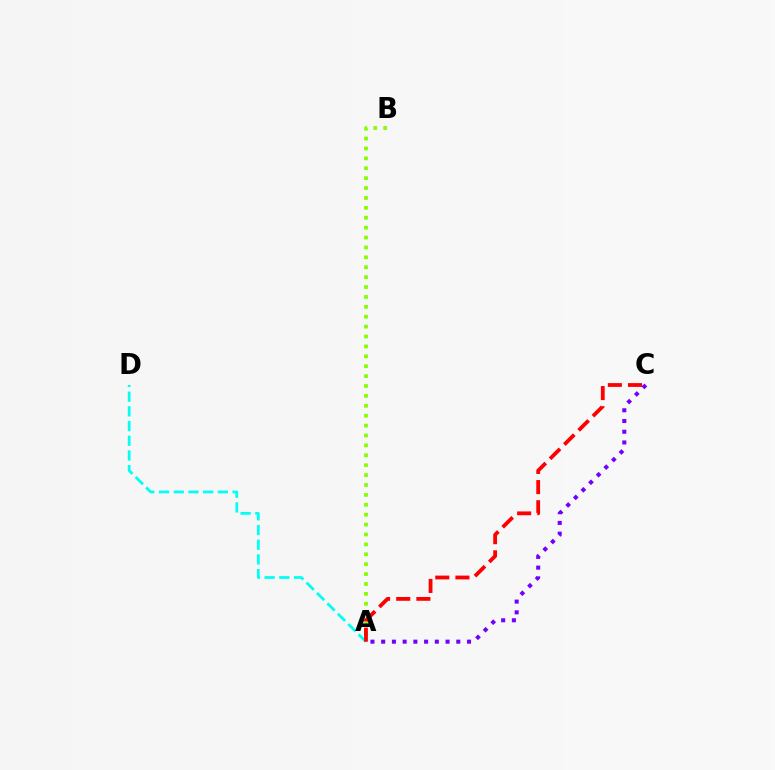{('A', 'B'): [{'color': '#84ff00', 'line_style': 'dotted', 'thickness': 2.69}], ('A', 'D'): [{'color': '#00fff6', 'line_style': 'dashed', 'thickness': 2.0}], ('A', 'C'): [{'color': '#ff0000', 'line_style': 'dashed', 'thickness': 2.74}, {'color': '#7200ff', 'line_style': 'dotted', 'thickness': 2.92}]}